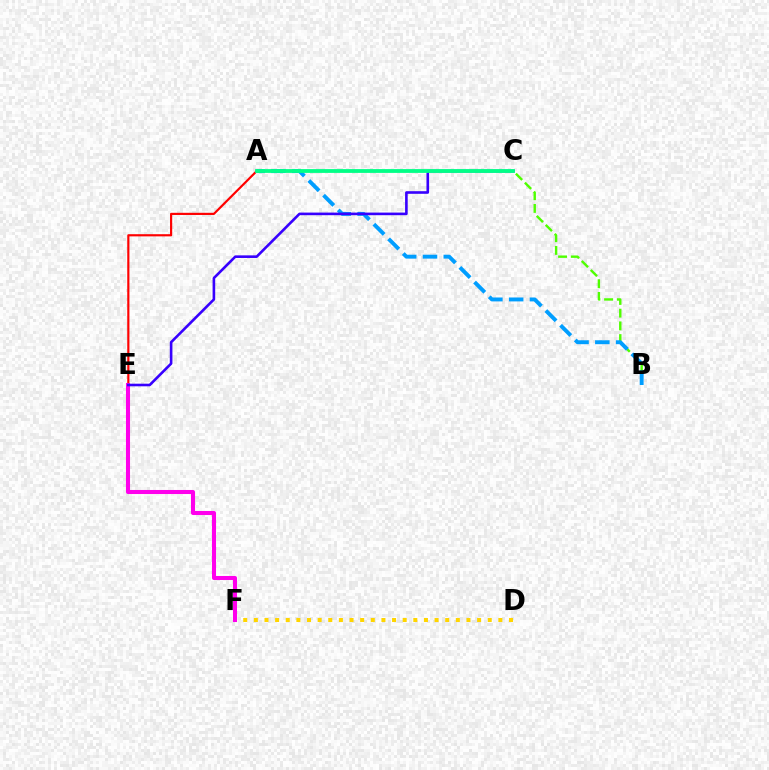{('A', 'E'): [{'color': '#ff0000', 'line_style': 'solid', 'thickness': 1.56}], ('B', 'C'): [{'color': '#4fff00', 'line_style': 'dashed', 'thickness': 1.73}], ('D', 'F'): [{'color': '#ffd500', 'line_style': 'dotted', 'thickness': 2.89}], ('A', 'B'): [{'color': '#009eff', 'line_style': 'dashed', 'thickness': 2.82}], ('E', 'F'): [{'color': '#ff00ed', 'line_style': 'solid', 'thickness': 2.92}], ('C', 'E'): [{'color': '#3700ff', 'line_style': 'solid', 'thickness': 1.88}], ('A', 'C'): [{'color': '#00ff86', 'line_style': 'solid', 'thickness': 2.74}]}